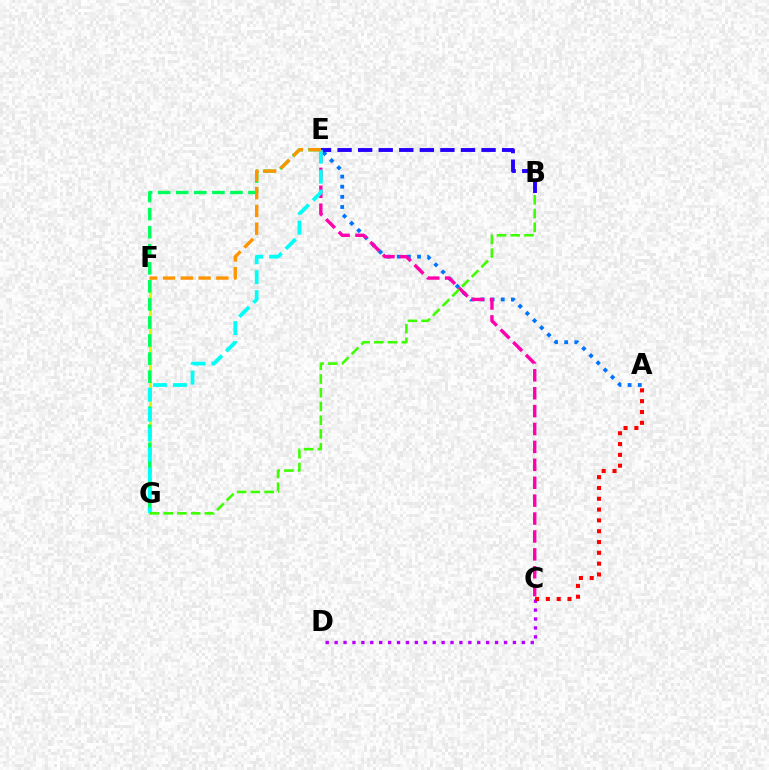{('F', 'G'): [{'color': '#d1ff00', 'line_style': 'solid', 'thickness': 2.17}], ('C', 'D'): [{'color': '#b900ff', 'line_style': 'dotted', 'thickness': 2.42}], ('E', 'G'): [{'color': '#00ff5c', 'line_style': 'dashed', 'thickness': 2.45}, {'color': '#00fff6', 'line_style': 'dashed', 'thickness': 2.71}], ('A', 'E'): [{'color': '#0074ff', 'line_style': 'dotted', 'thickness': 2.76}], ('C', 'E'): [{'color': '#ff00ac', 'line_style': 'dashed', 'thickness': 2.43}], ('B', 'E'): [{'color': '#2500ff', 'line_style': 'dashed', 'thickness': 2.79}], ('A', 'C'): [{'color': '#ff0000', 'line_style': 'dotted', 'thickness': 2.94}], ('E', 'F'): [{'color': '#ff9400', 'line_style': 'dashed', 'thickness': 2.41}], ('B', 'G'): [{'color': '#3dff00', 'line_style': 'dashed', 'thickness': 1.86}]}